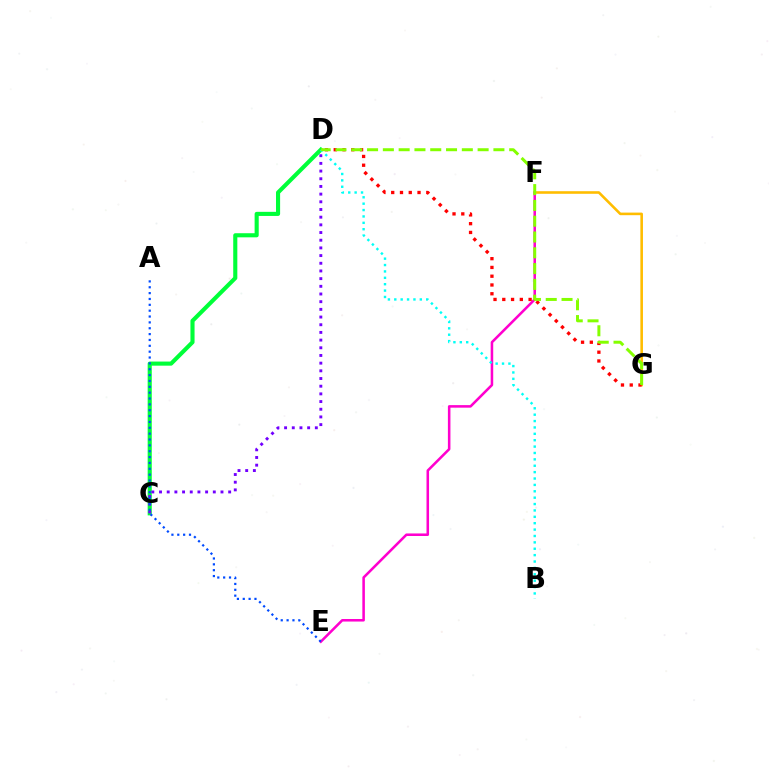{('C', 'D'): [{'color': '#00ff39', 'line_style': 'solid', 'thickness': 2.96}, {'color': '#7200ff', 'line_style': 'dotted', 'thickness': 2.09}], ('F', 'G'): [{'color': '#ffbd00', 'line_style': 'solid', 'thickness': 1.87}], ('E', 'F'): [{'color': '#ff00cf', 'line_style': 'solid', 'thickness': 1.83}], ('D', 'G'): [{'color': '#ff0000', 'line_style': 'dotted', 'thickness': 2.38}, {'color': '#84ff00', 'line_style': 'dashed', 'thickness': 2.15}], ('B', 'D'): [{'color': '#00fff6', 'line_style': 'dotted', 'thickness': 1.73}], ('A', 'E'): [{'color': '#004bff', 'line_style': 'dotted', 'thickness': 1.59}]}